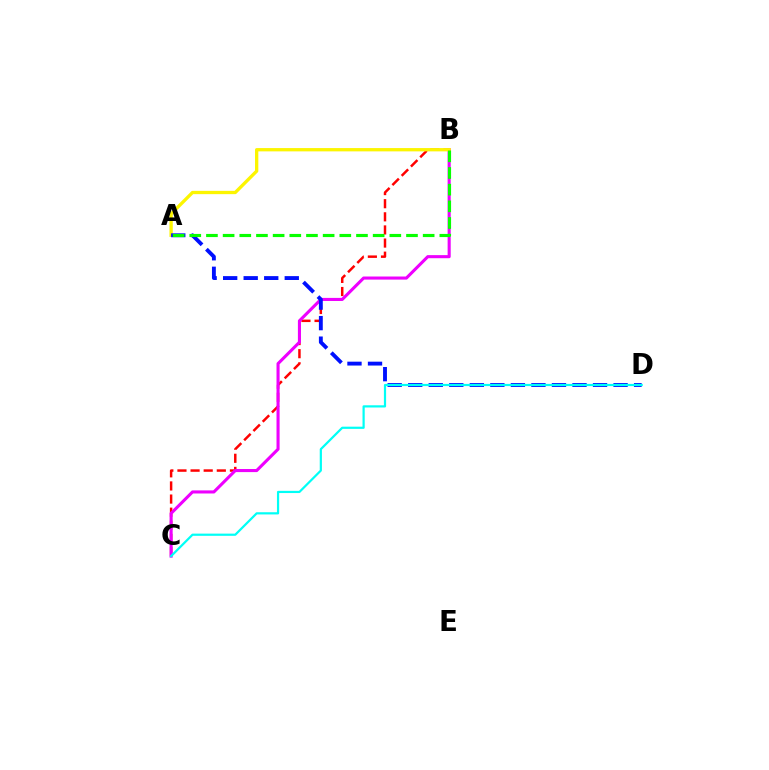{('B', 'C'): [{'color': '#ff0000', 'line_style': 'dashed', 'thickness': 1.78}, {'color': '#ee00ff', 'line_style': 'solid', 'thickness': 2.22}], ('A', 'B'): [{'color': '#fcf500', 'line_style': 'solid', 'thickness': 2.38}, {'color': '#08ff00', 'line_style': 'dashed', 'thickness': 2.26}], ('A', 'D'): [{'color': '#0010ff', 'line_style': 'dashed', 'thickness': 2.79}], ('C', 'D'): [{'color': '#00fff6', 'line_style': 'solid', 'thickness': 1.59}]}